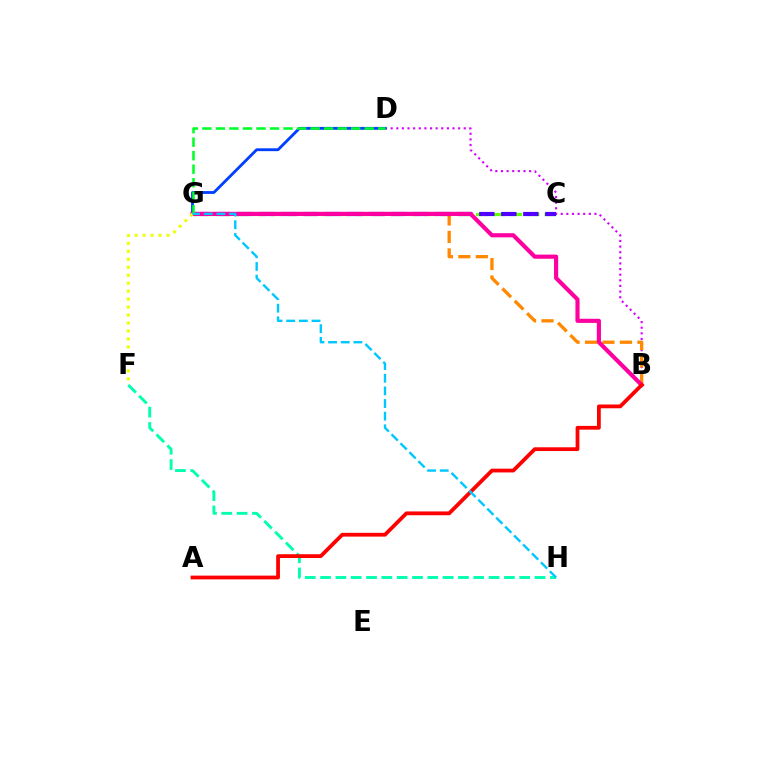{('C', 'G'): [{'color': '#66ff00', 'line_style': 'dashed', 'thickness': 2.33}, {'color': '#4f00ff', 'line_style': 'dashed', 'thickness': 2.99}], ('B', 'D'): [{'color': '#d600ff', 'line_style': 'dotted', 'thickness': 1.53}], ('D', 'G'): [{'color': '#003fff', 'line_style': 'solid', 'thickness': 2.04}, {'color': '#00ff27', 'line_style': 'dashed', 'thickness': 1.84}], ('B', 'G'): [{'color': '#ff8800', 'line_style': 'dashed', 'thickness': 2.37}, {'color': '#ff00a0', 'line_style': 'solid', 'thickness': 2.98}], ('F', 'H'): [{'color': '#00ffaf', 'line_style': 'dashed', 'thickness': 2.08}], ('A', 'B'): [{'color': '#ff0000', 'line_style': 'solid', 'thickness': 2.72}], ('F', 'G'): [{'color': '#eeff00', 'line_style': 'dotted', 'thickness': 2.16}], ('G', 'H'): [{'color': '#00c7ff', 'line_style': 'dashed', 'thickness': 1.72}]}